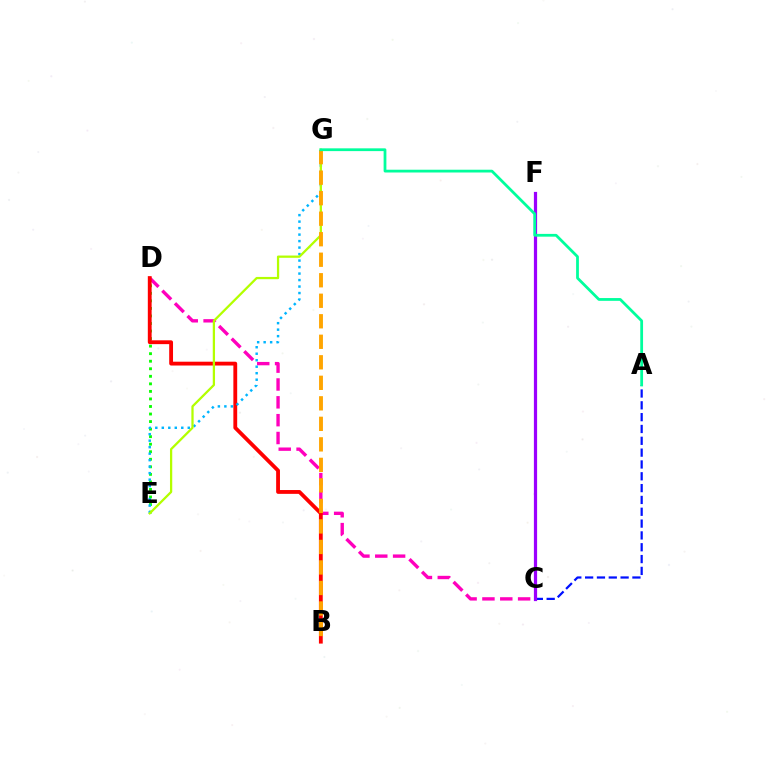{('A', 'C'): [{'color': '#0010ff', 'line_style': 'dashed', 'thickness': 1.61}], ('D', 'E'): [{'color': '#08ff00', 'line_style': 'dotted', 'thickness': 2.05}], ('C', 'D'): [{'color': '#ff00bd', 'line_style': 'dashed', 'thickness': 2.42}], ('C', 'F'): [{'color': '#9b00ff', 'line_style': 'solid', 'thickness': 2.32}], ('B', 'D'): [{'color': '#ff0000', 'line_style': 'solid', 'thickness': 2.75}], ('E', 'G'): [{'color': '#00b5ff', 'line_style': 'dotted', 'thickness': 1.76}, {'color': '#b3ff00', 'line_style': 'solid', 'thickness': 1.63}], ('B', 'G'): [{'color': '#ffa500', 'line_style': 'dashed', 'thickness': 2.79}], ('A', 'G'): [{'color': '#00ff9d', 'line_style': 'solid', 'thickness': 2.0}]}